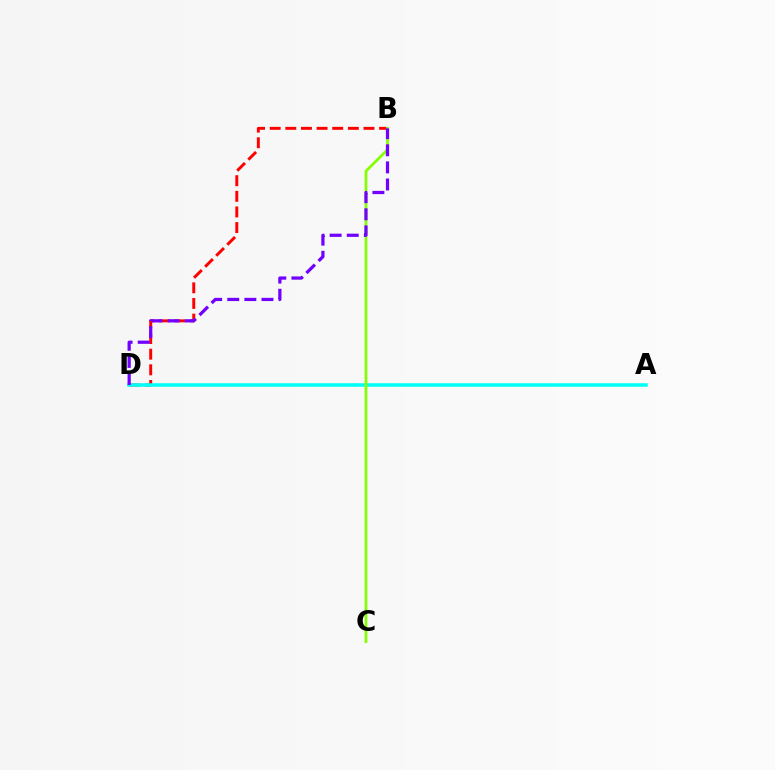{('B', 'D'): [{'color': '#ff0000', 'line_style': 'dashed', 'thickness': 2.12}, {'color': '#7200ff', 'line_style': 'dashed', 'thickness': 2.32}], ('A', 'D'): [{'color': '#00fff6', 'line_style': 'solid', 'thickness': 2.54}], ('B', 'C'): [{'color': '#84ff00', 'line_style': 'solid', 'thickness': 1.97}]}